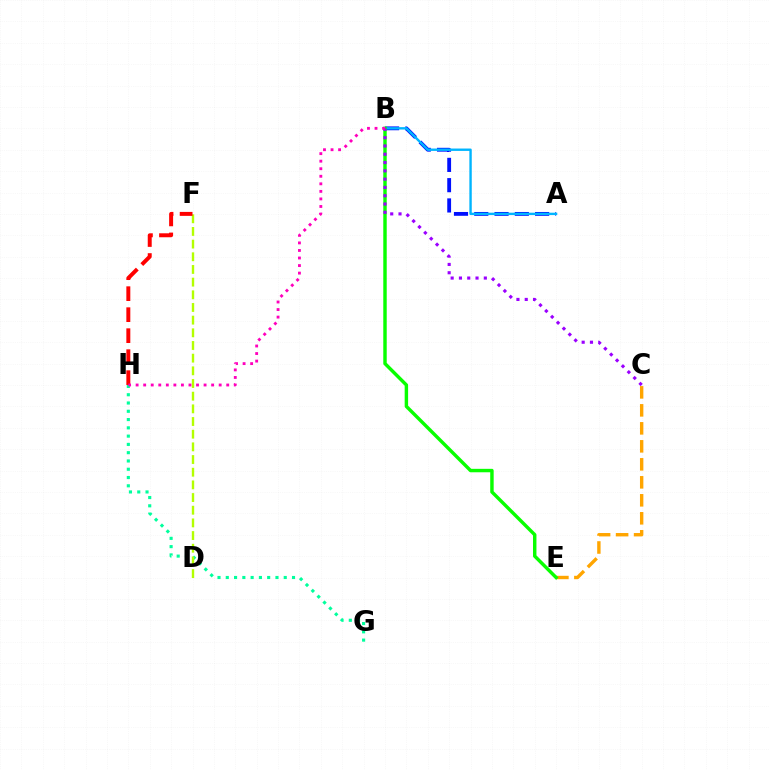{('G', 'H'): [{'color': '#00ff9d', 'line_style': 'dotted', 'thickness': 2.25}], ('A', 'B'): [{'color': '#0010ff', 'line_style': 'dashed', 'thickness': 2.75}, {'color': '#00b5ff', 'line_style': 'solid', 'thickness': 1.72}], ('D', 'F'): [{'color': '#b3ff00', 'line_style': 'dashed', 'thickness': 1.72}], ('C', 'E'): [{'color': '#ffa500', 'line_style': 'dashed', 'thickness': 2.44}], ('B', 'E'): [{'color': '#08ff00', 'line_style': 'solid', 'thickness': 2.47}], ('B', 'C'): [{'color': '#9b00ff', 'line_style': 'dotted', 'thickness': 2.25}], ('F', 'H'): [{'color': '#ff0000', 'line_style': 'dashed', 'thickness': 2.85}], ('B', 'H'): [{'color': '#ff00bd', 'line_style': 'dotted', 'thickness': 2.05}]}